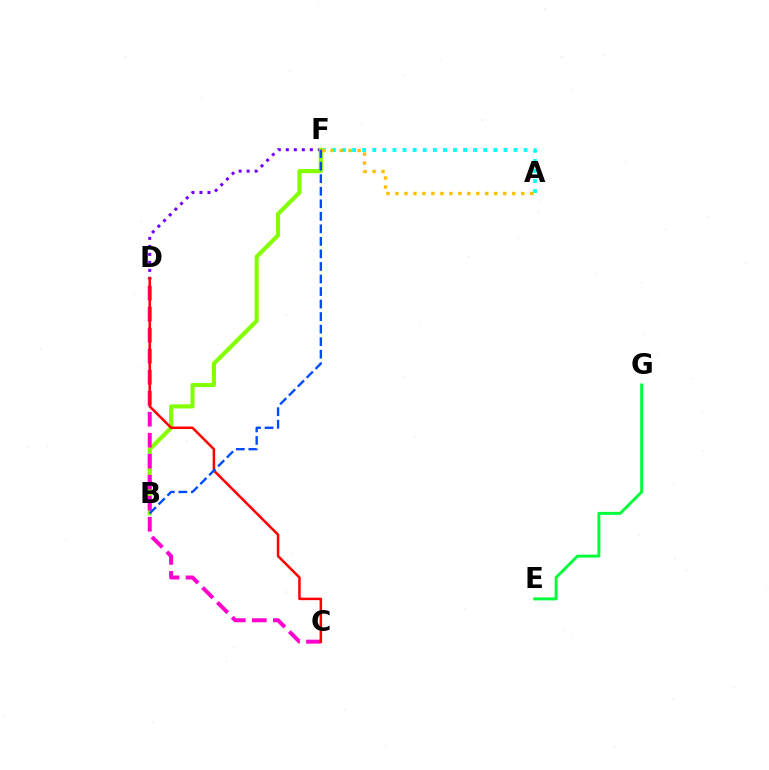{('A', 'F'): [{'color': '#00fff6', 'line_style': 'dotted', 'thickness': 2.74}, {'color': '#ffbd00', 'line_style': 'dotted', 'thickness': 2.44}], ('D', 'F'): [{'color': '#7200ff', 'line_style': 'dotted', 'thickness': 2.18}], ('B', 'F'): [{'color': '#84ff00', 'line_style': 'solid', 'thickness': 2.97}, {'color': '#004bff', 'line_style': 'dashed', 'thickness': 1.7}], ('C', 'D'): [{'color': '#ff00cf', 'line_style': 'dashed', 'thickness': 2.85}, {'color': '#ff0000', 'line_style': 'solid', 'thickness': 1.8}], ('E', 'G'): [{'color': '#00ff39', 'line_style': 'solid', 'thickness': 2.13}]}